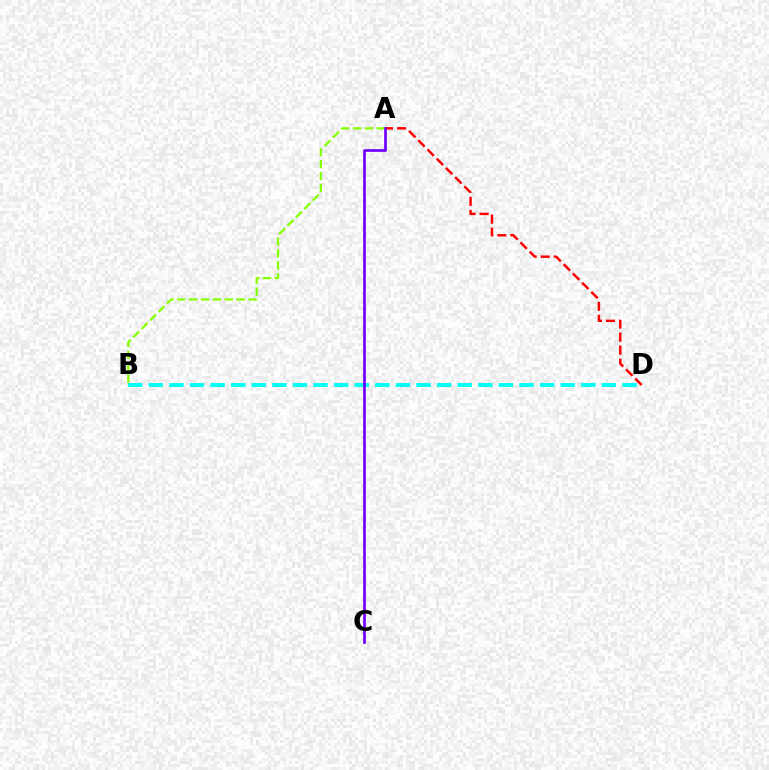{('A', 'B'): [{'color': '#84ff00', 'line_style': 'dashed', 'thickness': 1.62}], ('A', 'D'): [{'color': '#ff0000', 'line_style': 'dashed', 'thickness': 1.77}], ('B', 'D'): [{'color': '#00fff6', 'line_style': 'dashed', 'thickness': 2.8}], ('A', 'C'): [{'color': '#7200ff', 'line_style': 'solid', 'thickness': 1.94}]}